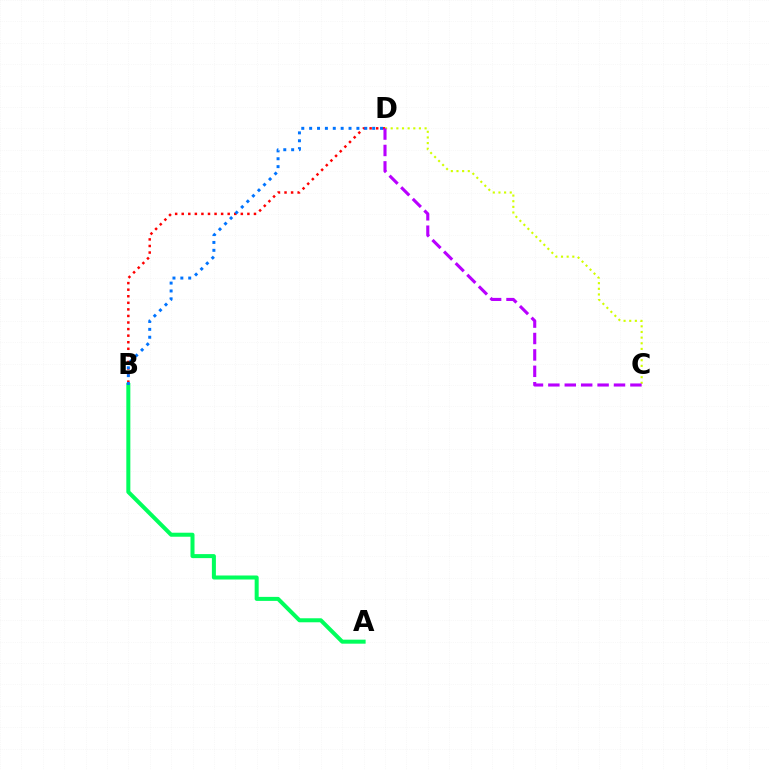{('B', 'D'): [{'color': '#ff0000', 'line_style': 'dotted', 'thickness': 1.78}, {'color': '#0074ff', 'line_style': 'dotted', 'thickness': 2.14}], ('A', 'B'): [{'color': '#00ff5c', 'line_style': 'solid', 'thickness': 2.89}], ('C', 'D'): [{'color': '#d1ff00', 'line_style': 'dotted', 'thickness': 1.53}, {'color': '#b900ff', 'line_style': 'dashed', 'thickness': 2.23}]}